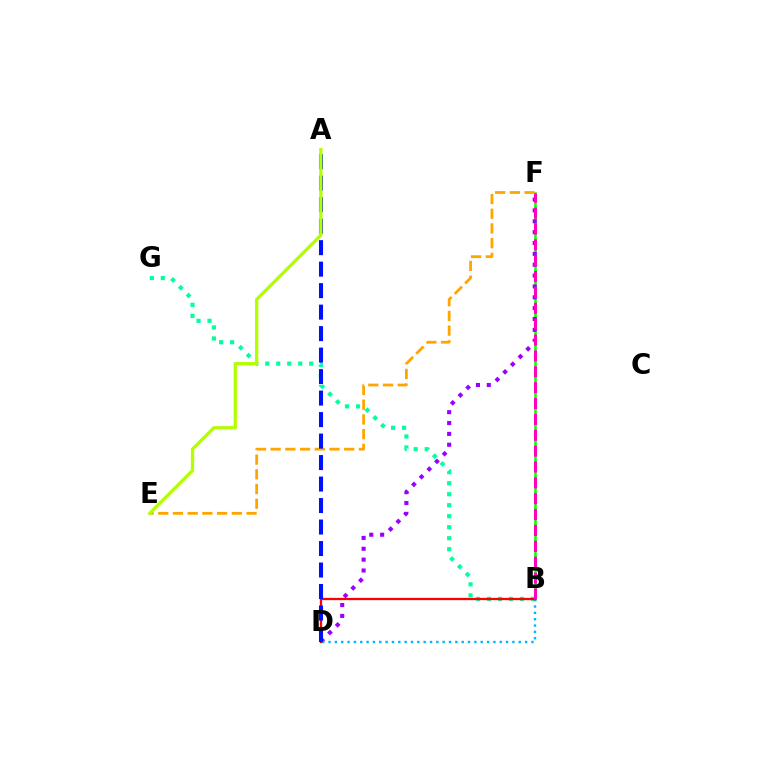{('B', 'F'): [{'color': '#08ff00', 'line_style': 'solid', 'thickness': 1.83}, {'color': '#ff00bd', 'line_style': 'dashed', 'thickness': 2.16}], ('D', 'F'): [{'color': '#9b00ff', 'line_style': 'dotted', 'thickness': 2.95}], ('B', 'G'): [{'color': '#00ff9d', 'line_style': 'dotted', 'thickness': 2.99}], ('B', 'D'): [{'color': '#00b5ff', 'line_style': 'dotted', 'thickness': 1.72}, {'color': '#ff0000', 'line_style': 'solid', 'thickness': 1.64}], ('E', 'F'): [{'color': '#ffa500', 'line_style': 'dashed', 'thickness': 2.0}], ('A', 'D'): [{'color': '#0010ff', 'line_style': 'dashed', 'thickness': 2.92}], ('A', 'E'): [{'color': '#b3ff00', 'line_style': 'solid', 'thickness': 2.38}]}